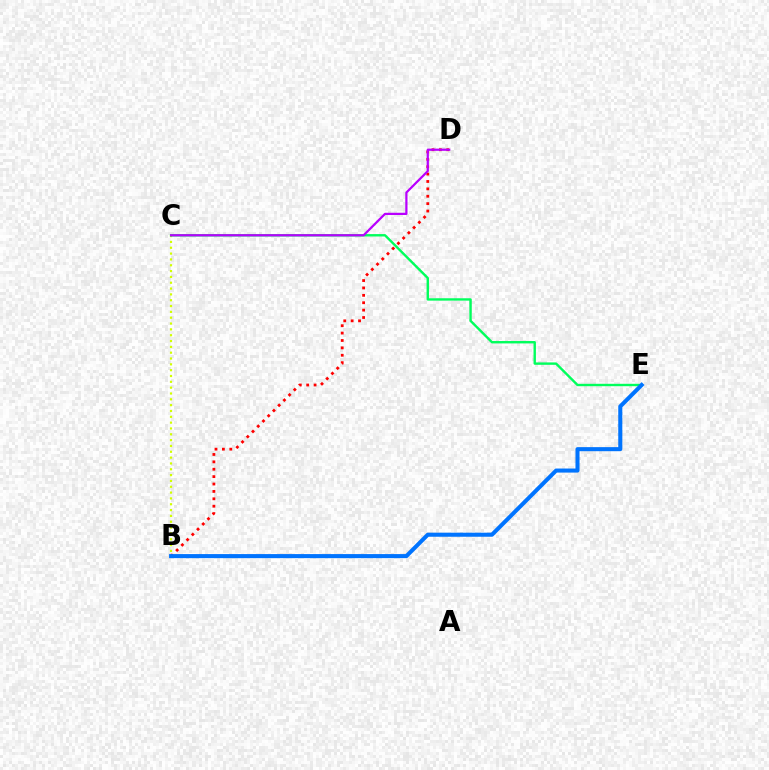{('B', 'C'): [{'color': '#d1ff00', 'line_style': 'dotted', 'thickness': 1.58}], ('C', 'E'): [{'color': '#00ff5c', 'line_style': 'solid', 'thickness': 1.72}], ('B', 'D'): [{'color': '#ff0000', 'line_style': 'dotted', 'thickness': 2.01}], ('C', 'D'): [{'color': '#b900ff', 'line_style': 'solid', 'thickness': 1.6}], ('B', 'E'): [{'color': '#0074ff', 'line_style': 'solid', 'thickness': 2.92}]}